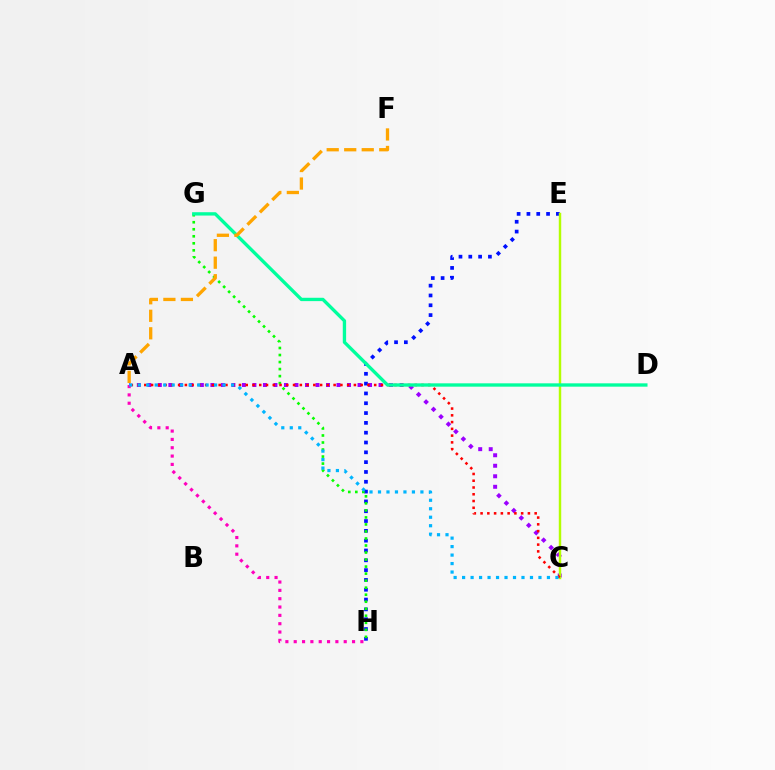{('E', 'H'): [{'color': '#0010ff', 'line_style': 'dotted', 'thickness': 2.67}], ('G', 'H'): [{'color': '#08ff00', 'line_style': 'dotted', 'thickness': 1.91}], ('A', 'C'): [{'color': '#9b00ff', 'line_style': 'dotted', 'thickness': 2.86}, {'color': '#ff0000', 'line_style': 'dotted', 'thickness': 1.84}, {'color': '#00b5ff', 'line_style': 'dotted', 'thickness': 2.3}], ('A', 'H'): [{'color': '#ff00bd', 'line_style': 'dotted', 'thickness': 2.26}], ('C', 'E'): [{'color': '#b3ff00', 'line_style': 'solid', 'thickness': 1.76}], ('D', 'G'): [{'color': '#00ff9d', 'line_style': 'solid', 'thickness': 2.41}], ('A', 'F'): [{'color': '#ffa500', 'line_style': 'dashed', 'thickness': 2.38}]}